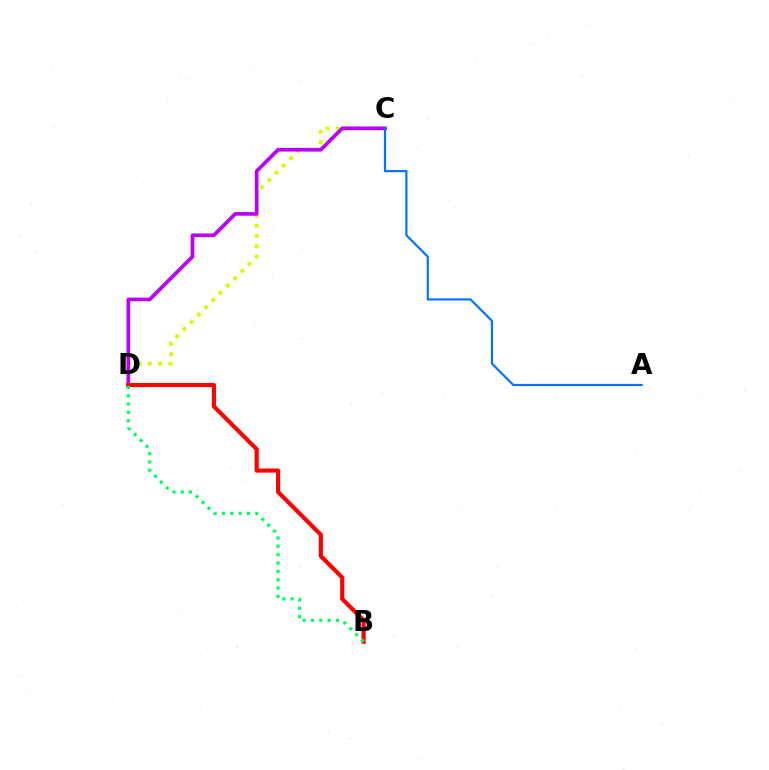{('C', 'D'): [{'color': '#d1ff00', 'line_style': 'dotted', 'thickness': 2.78}, {'color': '#b900ff', 'line_style': 'solid', 'thickness': 2.65}], ('B', 'D'): [{'color': '#ff0000', 'line_style': 'solid', 'thickness': 2.98}, {'color': '#00ff5c', 'line_style': 'dotted', 'thickness': 2.27}], ('A', 'C'): [{'color': '#0074ff', 'line_style': 'solid', 'thickness': 1.57}]}